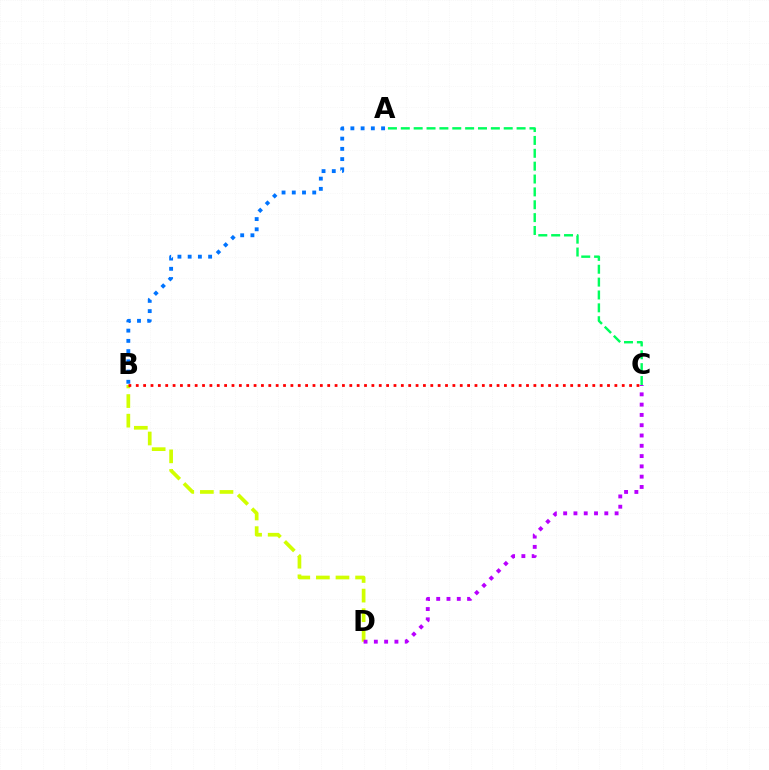{('A', 'C'): [{'color': '#00ff5c', 'line_style': 'dashed', 'thickness': 1.75}], ('B', 'D'): [{'color': '#d1ff00', 'line_style': 'dashed', 'thickness': 2.66}], ('A', 'B'): [{'color': '#0074ff', 'line_style': 'dotted', 'thickness': 2.78}], ('C', 'D'): [{'color': '#b900ff', 'line_style': 'dotted', 'thickness': 2.8}], ('B', 'C'): [{'color': '#ff0000', 'line_style': 'dotted', 'thickness': 2.0}]}